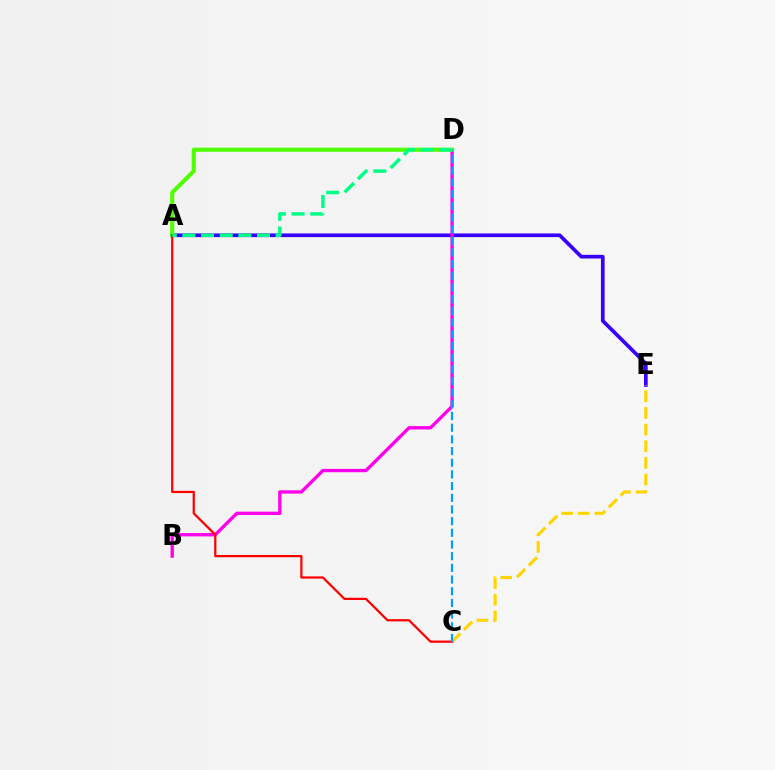{('A', 'E'): [{'color': '#3700ff', 'line_style': 'solid', 'thickness': 2.65}], ('B', 'D'): [{'color': '#ff00ed', 'line_style': 'solid', 'thickness': 2.41}], ('C', 'E'): [{'color': '#ffd500', 'line_style': 'dashed', 'thickness': 2.26}], ('A', 'D'): [{'color': '#4fff00', 'line_style': 'solid', 'thickness': 2.96}, {'color': '#00ff86', 'line_style': 'dashed', 'thickness': 2.53}], ('A', 'C'): [{'color': '#ff0000', 'line_style': 'solid', 'thickness': 1.6}], ('C', 'D'): [{'color': '#009eff', 'line_style': 'dashed', 'thickness': 1.59}]}